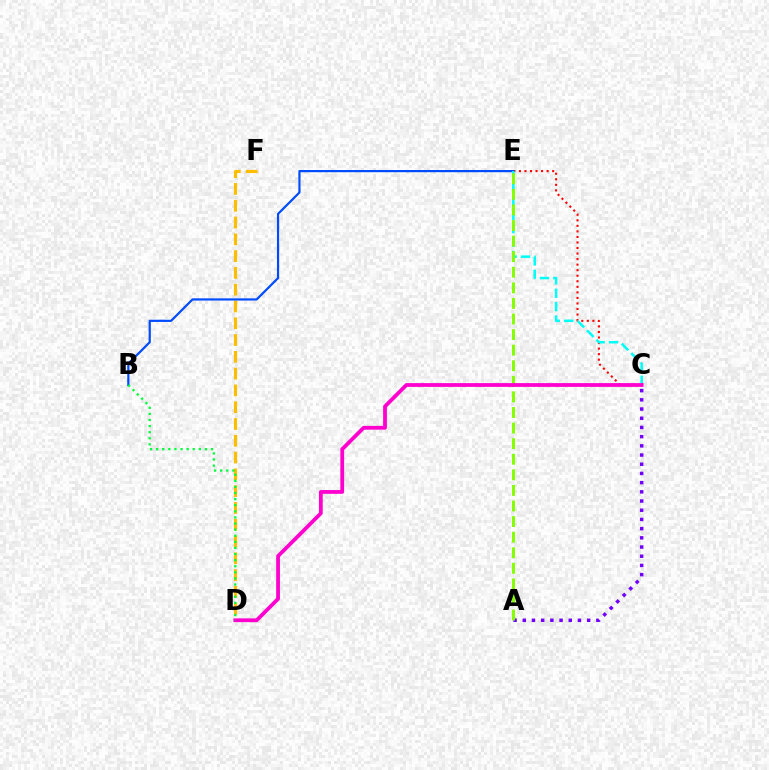{('C', 'E'): [{'color': '#ff0000', 'line_style': 'dotted', 'thickness': 1.51}, {'color': '#00fff6', 'line_style': 'dashed', 'thickness': 1.82}], ('D', 'F'): [{'color': '#ffbd00', 'line_style': 'dashed', 'thickness': 2.28}], ('A', 'C'): [{'color': '#7200ff', 'line_style': 'dotted', 'thickness': 2.5}], ('B', 'E'): [{'color': '#004bff', 'line_style': 'solid', 'thickness': 1.58}], ('A', 'E'): [{'color': '#84ff00', 'line_style': 'dashed', 'thickness': 2.12}], ('C', 'D'): [{'color': '#ff00cf', 'line_style': 'solid', 'thickness': 2.72}], ('B', 'D'): [{'color': '#00ff39', 'line_style': 'dotted', 'thickness': 1.66}]}